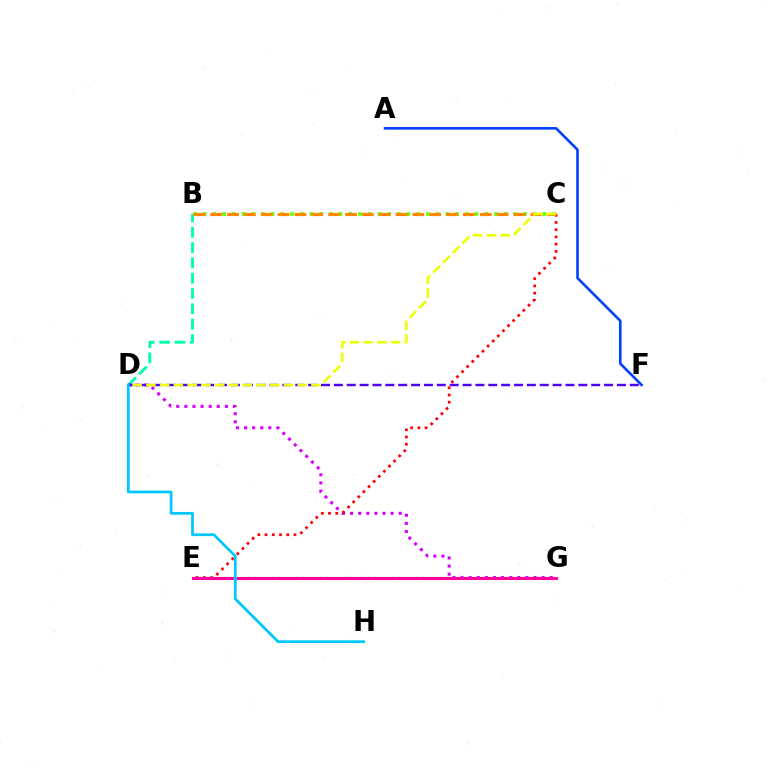{('A', 'F'): [{'color': '#003fff', 'line_style': 'solid', 'thickness': 1.86}], ('B', 'D'): [{'color': '#00ffaf', 'line_style': 'dashed', 'thickness': 2.08}], ('E', 'G'): [{'color': '#00ff27', 'line_style': 'dotted', 'thickness': 1.63}, {'color': '#ff00a0', 'line_style': 'solid', 'thickness': 2.22}], ('D', 'G'): [{'color': '#d600ff', 'line_style': 'dotted', 'thickness': 2.2}], ('C', 'E'): [{'color': '#ff0000', 'line_style': 'dotted', 'thickness': 1.96}], ('B', 'C'): [{'color': '#66ff00', 'line_style': 'dotted', 'thickness': 2.64}, {'color': '#ff8800', 'line_style': 'dashed', 'thickness': 2.29}], ('D', 'F'): [{'color': '#4f00ff', 'line_style': 'dashed', 'thickness': 1.75}], ('C', 'D'): [{'color': '#eeff00', 'line_style': 'dashed', 'thickness': 1.87}], ('D', 'H'): [{'color': '#00c7ff', 'line_style': 'solid', 'thickness': 1.98}]}